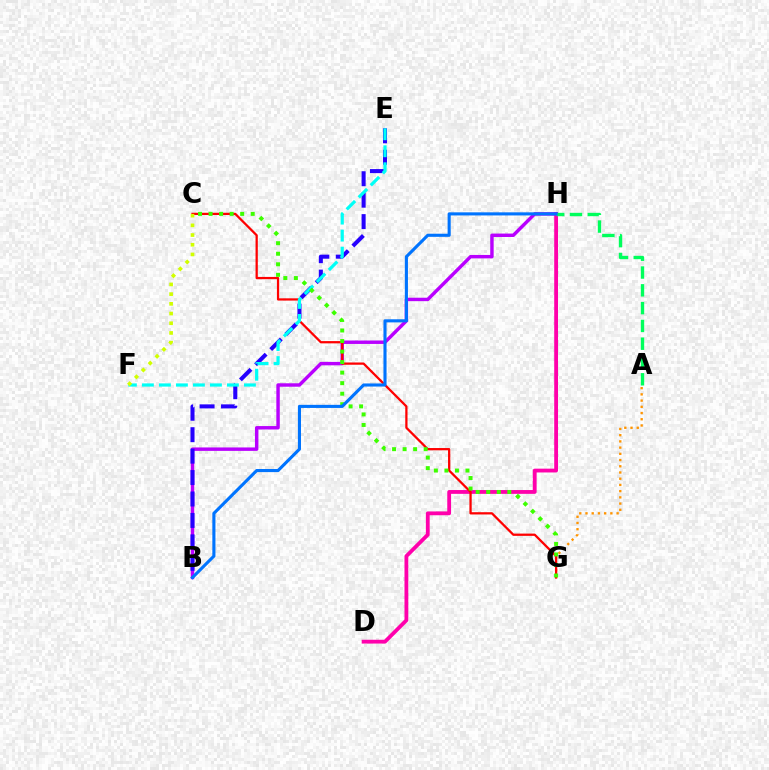{('D', 'H'): [{'color': '#ff00ac', 'line_style': 'solid', 'thickness': 2.74}], ('B', 'H'): [{'color': '#b900ff', 'line_style': 'solid', 'thickness': 2.47}, {'color': '#0074ff', 'line_style': 'solid', 'thickness': 2.23}], ('A', 'G'): [{'color': '#ff9400', 'line_style': 'dotted', 'thickness': 1.69}], ('C', 'G'): [{'color': '#ff0000', 'line_style': 'solid', 'thickness': 1.63}, {'color': '#3dff00', 'line_style': 'dotted', 'thickness': 2.86}], ('B', 'E'): [{'color': '#2500ff', 'line_style': 'dashed', 'thickness': 2.91}], ('E', 'F'): [{'color': '#00fff6', 'line_style': 'dashed', 'thickness': 2.31}], ('A', 'H'): [{'color': '#00ff5c', 'line_style': 'dashed', 'thickness': 2.42}], ('C', 'F'): [{'color': '#d1ff00', 'line_style': 'dotted', 'thickness': 2.64}]}